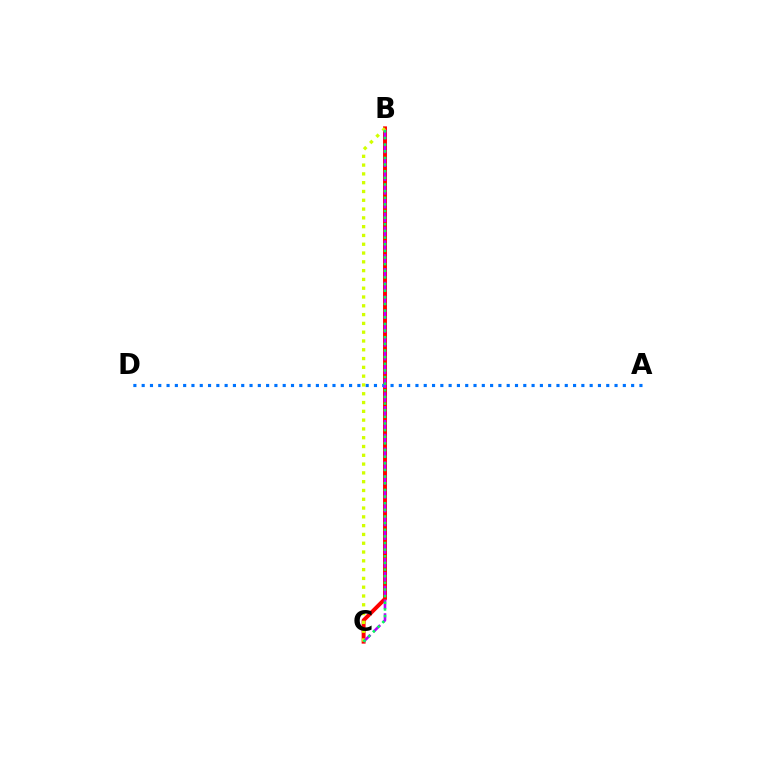{('B', 'C'): [{'color': '#ff0000', 'line_style': 'solid', 'thickness': 2.83}, {'color': '#d1ff00', 'line_style': 'dotted', 'thickness': 2.39}, {'color': '#b900ff', 'line_style': 'dashed', 'thickness': 1.88}, {'color': '#00ff5c', 'line_style': 'dotted', 'thickness': 1.8}], ('A', 'D'): [{'color': '#0074ff', 'line_style': 'dotted', 'thickness': 2.25}]}